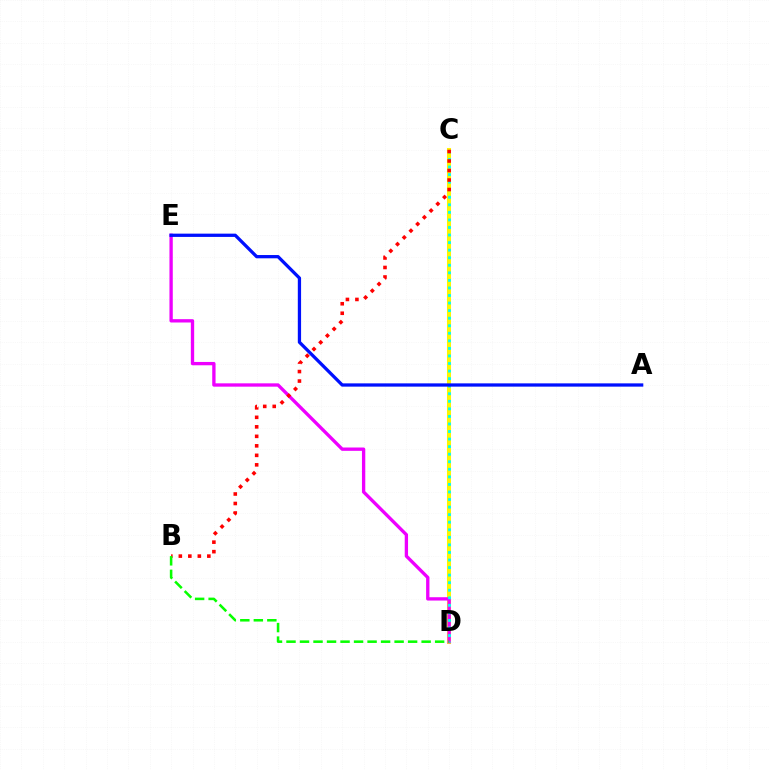{('C', 'D'): [{'color': '#fcf500', 'line_style': 'solid', 'thickness': 2.91}, {'color': '#00fff6', 'line_style': 'dotted', 'thickness': 2.05}], ('D', 'E'): [{'color': '#ee00ff', 'line_style': 'solid', 'thickness': 2.4}], ('B', 'C'): [{'color': '#ff0000', 'line_style': 'dotted', 'thickness': 2.58}], ('A', 'E'): [{'color': '#0010ff', 'line_style': 'solid', 'thickness': 2.36}], ('B', 'D'): [{'color': '#08ff00', 'line_style': 'dashed', 'thickness': 1.84}]}